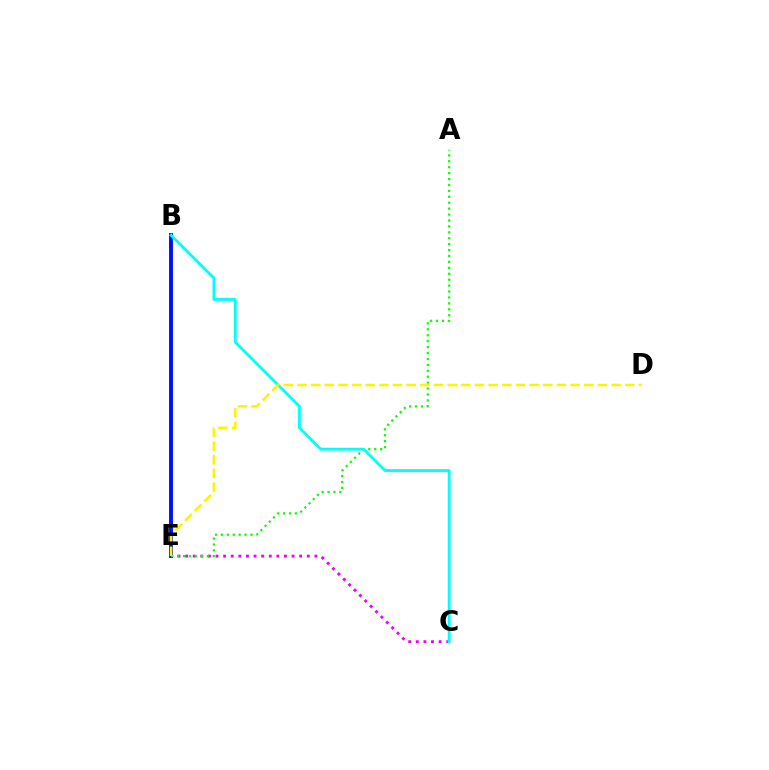{('B', 'E'): [{'color': '#ff0000', 'line_style': 'solid', 'thickness': 1.65}, {'color': '#0010ff', 'line_style': 'solid', 'thickness': 2.8}], ('C', 'E'): [{'color': '#ee00ff', 'line_style': 'dotted', 'thickness': 2.07}], ('A', 'E'): [{'color': '#08ff00', 'line_style': 'dotted', 'thickness': 1.61}], ('B', 'C'): [{'color': '#00fff6', 'line_style': 'solid', 'thickness': 2.02}], ('D', 'E'): [{'color': '#fcf500', 'line_style': 'dashed', 'thickness': 1.86}]}